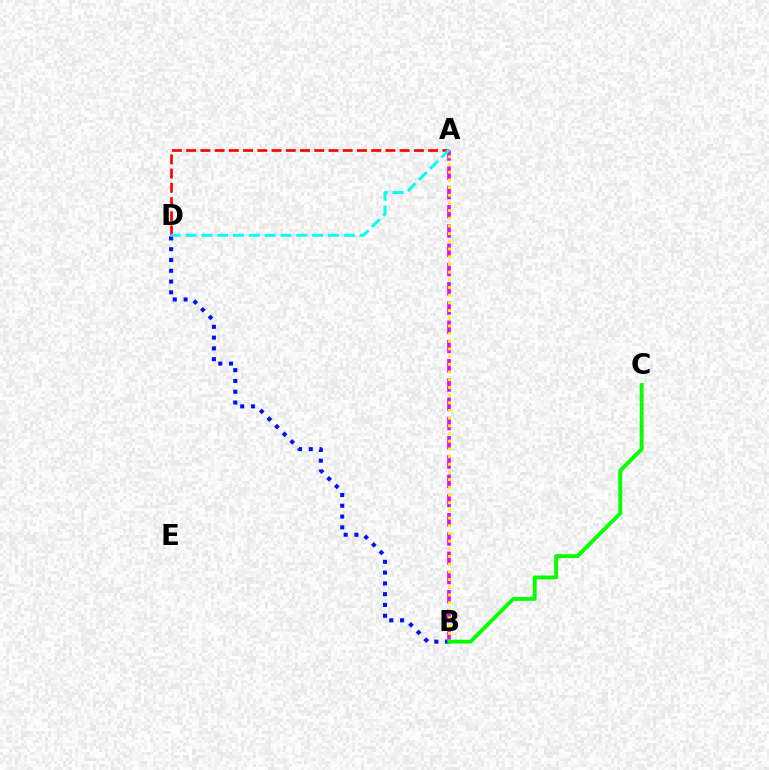{('B', 'D'): [{'color': '#0010ff', 'line_style': 'dotted', 'thickness': 2.93}], ('A', 'D'): [{'color': '#ff0000', 'line_style': 'dashed', 'thickness': 1.93}, {'color': '#00fff6', 'line_style': 'dashed', 'thickness': 2.15}], ('A', 'B'): [{'color': '#ee00ff', 'line_style': 'dashed', 'thickness': 2.62}, {'color': '#fcf500', 'line_style': 'dotted', 'thickness': 2.09}], ('B', 'C'): [{'color': '#08ff00', 'line_style': 'solid', 'thickness': 2.8}]}